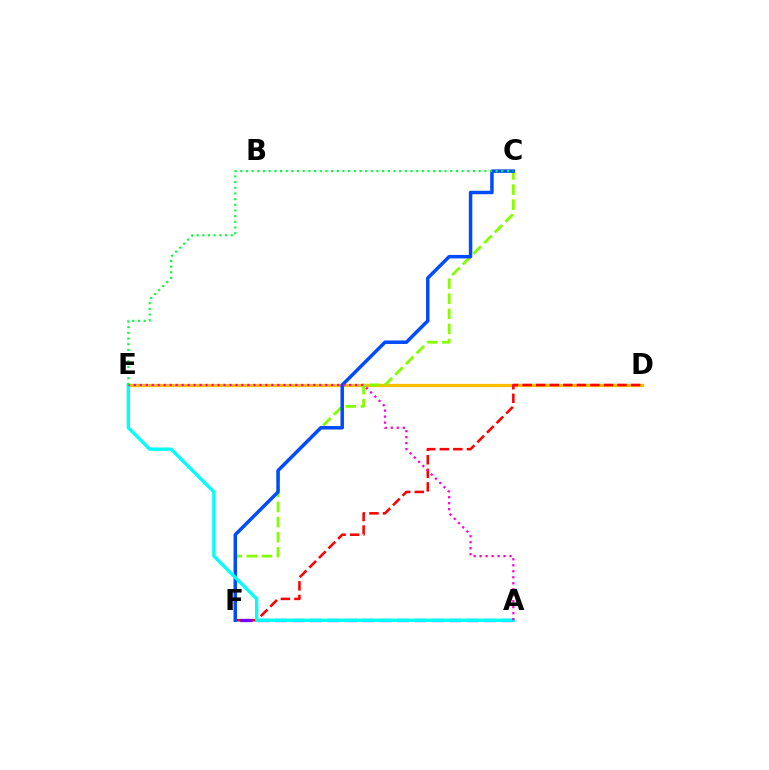{('D', 'E'): [{'color': '#ffbd00', 'line_style': 'solid', 'thickness': 2.35}], ('C', 'F'): [{'color': '#84ff00', 'line_style': 'dashed', 'thickness': 2.05}, {'color': '#004bff', 'line_style': 'solid', 'thickness': 2.51}], ('D', 'F'): [{'color': '#ff0000', 'line_style': 'dashed', 'thickness': 1.84}], ('A', 'F'): [{'color': '#7200ff', 'line_style': 'dashed', 'thickness': 2.36}], ('A', 'E'): [{'color': '#00fff6', 'line_style': 'solid', 'thickness': 2.41}, {'color': '#ff00cf', 'line_style': 'dotted', 'thickness': 1.63}], ('C', 'E'): [{'color': '#00ff39', 'line_style': 'dotted', 'thickness': 1.54}]}